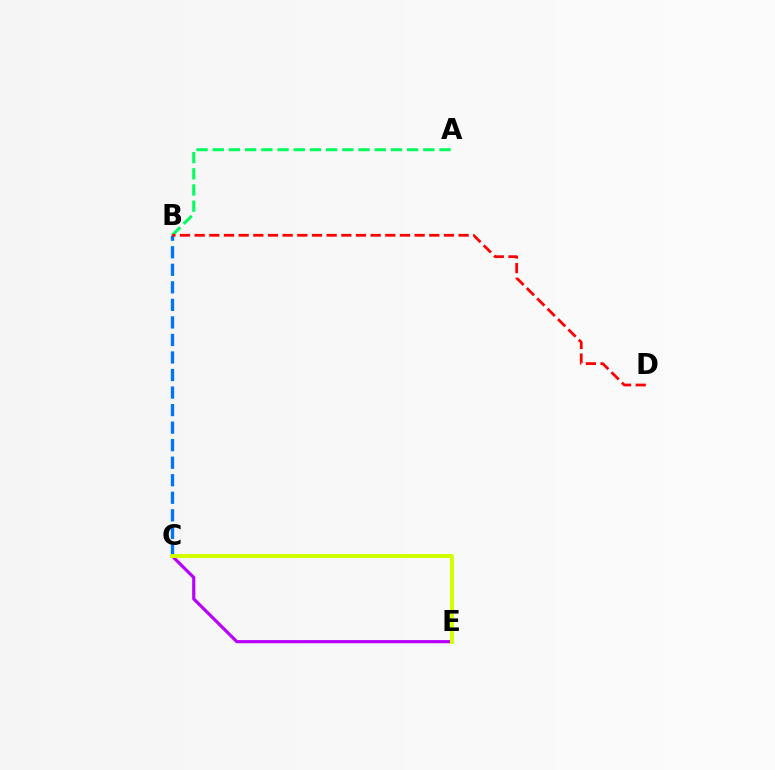{('C', 'E'): [{'color': '#b900ff', 'line_style': 'solid', 'thickness': 2.29}, {'color': '#d1ff00', 'line_style': 'solid', 'thickness': 2.87}], ('A', 'B'): [{'color': '#00ff5c', 'line_style': 'dashed', 'thickness': 2.2}], ('B', 'C'): [{'color': '#0074ff', 'line_style': 'dashed', 'thickness': 2.38}], ('B', 'D'): [{'color': '#ff0000', 'line_style': 'dashed', 'thickness': 1.99}]}